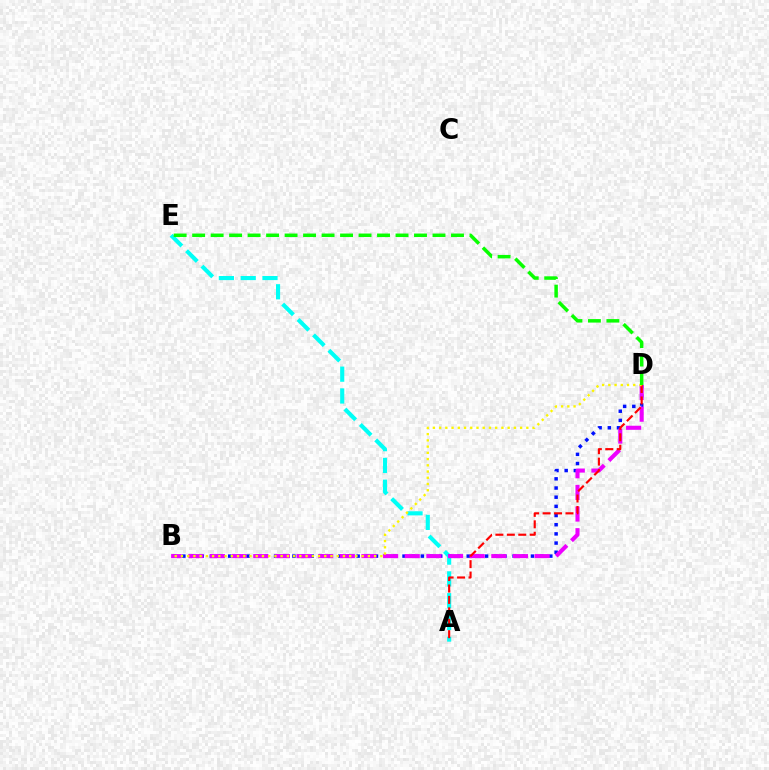{('A', 'E'): [{'color': '#00fff6', 'line_style': 'dashed', 'thickness': 2.96}], ('B', 'D'): [{'color': '#0010ff', 'line_style': 'dotted', 'thickness': 2.49}, {'color': '#ee00ff', 'line_style': 'dashed', 'thickness': 2.94}, {'color': '#fcf500', 'line_style': 'dotted', 'thickness': 1.69}], ('A', 'D'): [{'color': '#ff0000', 'line_style': 'dashed', 'thickness': 1.55}], ('D', 'E'): [{'color': '#08ff00', 'line_style': 'dashed', 'thickness': 2.51}]}